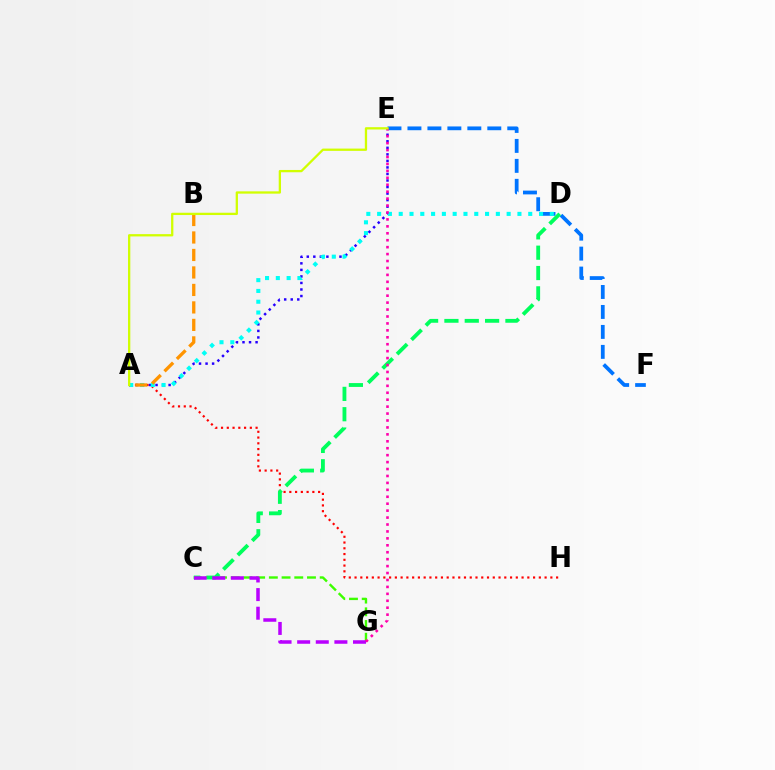{('A', 'H'): [{'color': '#ff0000', 'line_style': 'dotted', 'thickness': 1.56}], ('C', 'G'): [{'color': '#3dff00', 'line_style': 'dashed', 'thickness': 1.73}, {'color': '#b900ff', 'line_style': 'dashed', 'thickness': 2.53}], ('E', 'F'): [{'color': '#0074ff', 'line_style': 'dashed', 'thickness': 2.71}], ('A', 'E'): [{'color': '#2500ff', 'line_style': 'dotted', 'thickness': 1.78}, {'color': '#d1ff00', 'line_style': 'solid', 'thickness': 1.65}], ('C', 'D'): [{'color': '#00ff5c', 'line_style': 'dashed', 'thickness': 2.76}], ('A', 'D'): [{'color': '#00fff6', 'line_style': 'dotted', 'thickness': 2.93}], ('E', 'G'): [{'color': '#ff00ac', 'line_style': 'dotted', 'thickness': 1.88}], ('A', 'B'): [{'color': '#ff9400', 'line_style': 'dashed', 'thickness': 2.38}]}